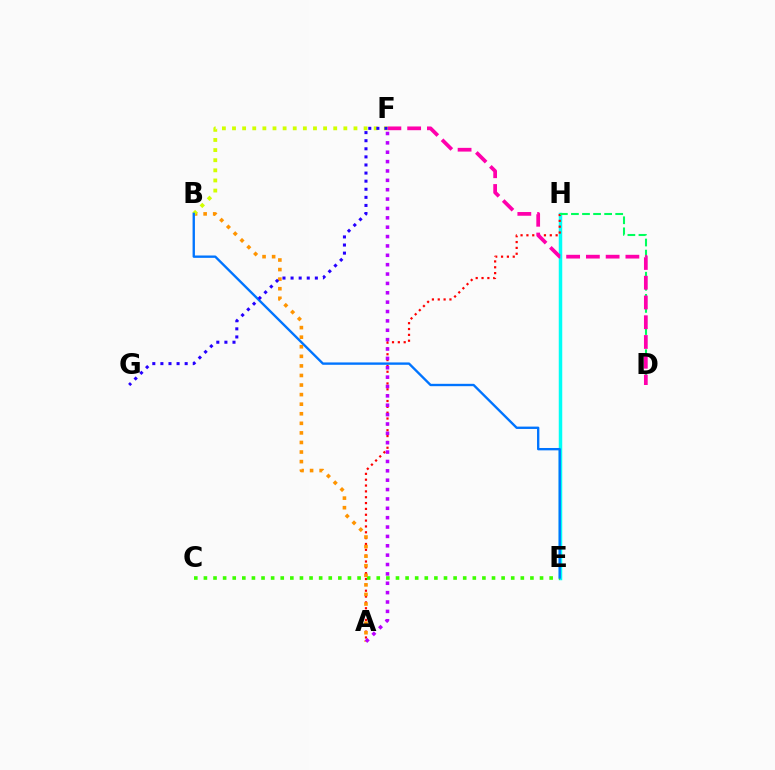{('E', 'H'): [{'color': '#00fff6', 'line_style': 'solid', 'thickness': 2.51}], ('A', 'H'): [{'color': '#ff0000', 'line_style': 'dotted', 'thickness': 1.59}], ('C', 'E'): [{'color': '#3dff00', 'line_style': 'dotted', 'thickness': 2.61}], ('D', 'H'): [{'color': '#00ff5c', 'line_style': 'dashed', 'thickness': 1.5}], ('D', 'F'): [{'color': '#ff00ac', 'line_style': 'dashed', 'thickness': 2.68}], ('A', 'B'): [{'color': '#ff9400', 'line_style': 'dotted', 'thickness': 2.6}], ('B', 'F'): [{'color': '#d1ff00', 'line_style': 'dotted', 'thickness': 2.75}], ('A', 'F'): [{'color': '#b900ff', 'line_style': 'dotted', 'thickness': 2.55}], ('B', 'E'): [{'color': '#0074ff', 'line_style': 'solid', 'thickness': 1.7}], ('F', 'G'): [{'color': '#2500ff', 'line_style': 'dotted', 'thickness': 2.2}]}